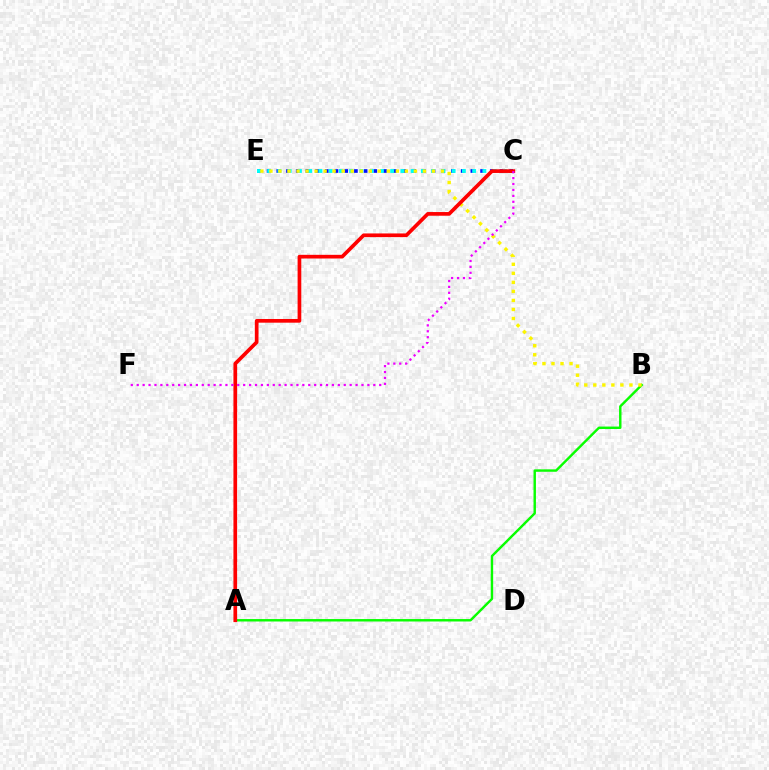{('C', 'E'): [{'color': '#0010ff', 'line_style': 'dotted', 'thickness': 2.64}, {'color': '#00fff6', 'line_style': 'dotted', 'thickness': 2.78}], ('A', 'B'): [{'color': '#08ff00', 'line_style': 'solid', 'thickness': 1.75}], ('B', 'E'): [{'color': '#fcf500', 'line_style': 'dotted', 'thickness': 2.45}], ('A', 'C'): [{'color': '#ff0000', 'line_style': 'solid', 'thickness': 2.65}], ('C', 'F'): [{'color': '#ee00ff', 'line_style': 'dotted', 'thickness': 1.61}]}